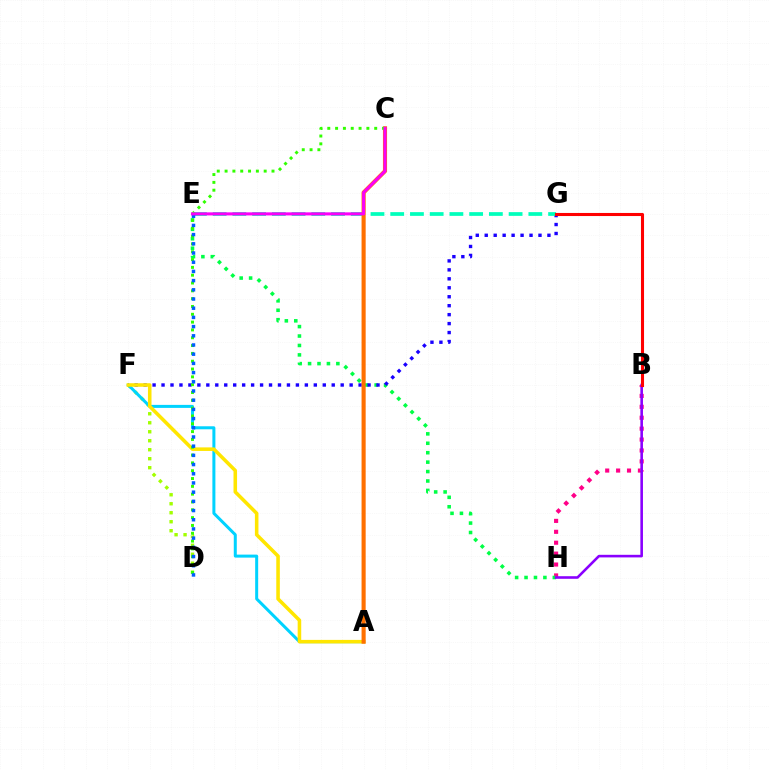{('B', 'H'): [{'color': '#ff0088', 'line_style': 'dotted', 'thickness': 2.96}, {'color': '#8a00ff', 'line_style': 'solid', 'thickness': 1.87}], ('D', 'F'): [{'color': '#a2ff00', 'line_style': 'dotted', 'thickness': 2.44}], ('A', 'F'): [{'color': '#00d3ff', 'line_style': 'solid', 'thickness': 2.16}, {'color': '#ffe600', 'line_style': 'solid', 'thickness': 2.56}], ('E', 'H'): [{'color': '#00ff45', 'line_style': 'dotted', 'thickness': 2.56}], ('F', 'G'): [{'color': '#1900ff', 'line_style': 'dotted', 'thickness': 2.43}], ('E', 'G'): [{'color': '#00ffbb', 'line_style': 'dashed', 'thickness': 2.68}], ('A', 'C'): [{'color': '#ff7000', 'line_style': 'solid', 'thickness': 2.96}], ('B', 'G'): [{'color': '#ff0000', 'line_style': 'solid', 'thickness': 2.22}], ('C', 'D'): [{'color': '#31ff00', 'line_style': 'dotted', 'thickness': 2.12}], ('D', 'E'): [{'color': '#005dff', 'line_style': 'dotted', 'thickness': 2.5}], ('C', 'E'): [{'color': '#fa00f9', 'line_style': 'solid', 'thickness': 2.21}]}